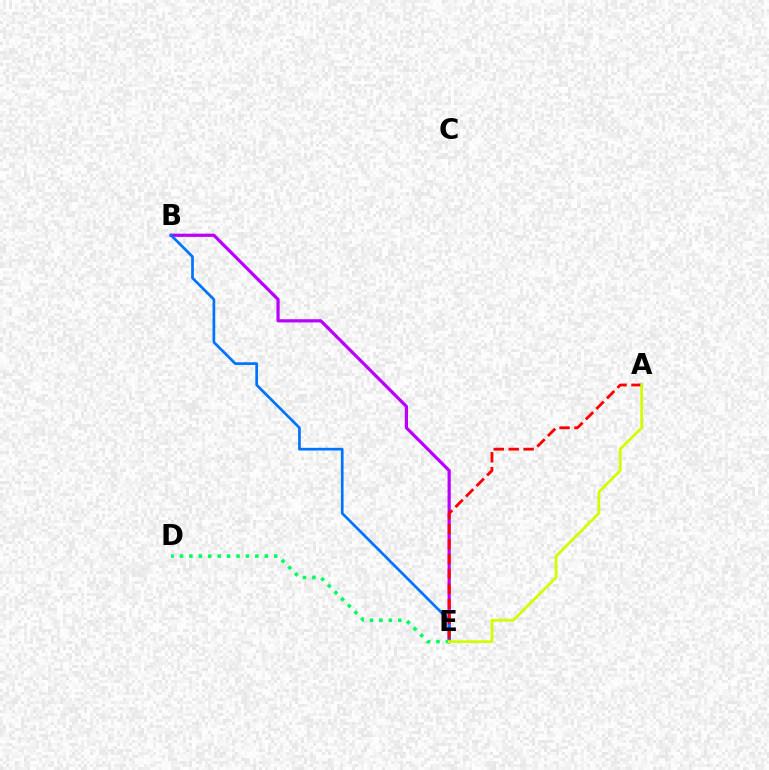{('B', 'E'): [{'color': '#b900ff', 'line_style': 'solid', 'thickness': 2.3}, {'color': '#0074ff', 'line_style': 'solid', 'thickness': 1.95}], ('D', 'E'): [{'color': '#00ff5c', 'line_style': 'dotted', 'thickness': 2.56}], ('A', 'E'): [{'color': '#ff0000', 'line_style': 'dashed', 'thickness': 2.03}, {'color': '#d1ff00', 'line_style': 'solid', 'thickness': 2.0}]}